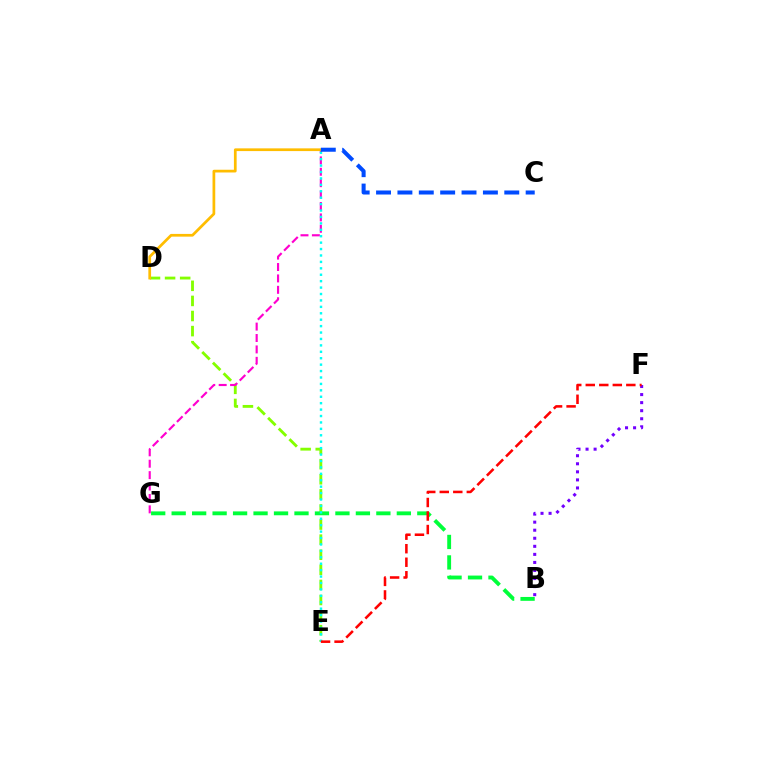{('D', 'E'): [{'color': '#84ff00', 'line_style': 'dashed', 'thickness': 2.05}], ('A', 'G'): [{'color': '#ff00cf', 'line_style': 'dashed', 'thickness': 1.55}], ('B', 'F'): [{'color': '#7200ff', 'line_style': 'dotted', 'thickness': 2.19}], ('B', 'G'): [{'color': '#00ff39', 'line_style': 'dashed', 'thickness': 2.78}], ('A', 'E'): [{'color': '#00fff6', 'line_style': 'dotted', 'thickness': 1.74}], ('A', 'D'): [{'color': '#ffbd00', 'line_style': 'solid', 'thickness': 1.96}], ('A', 'C'): [{'color': '#004bff', 'line_style': 'dashed', 'thickness': 2.9}], ('E', 'F'): [{'color': '#ff0000', 'line_style': 'dashed', 'thickness': 1.84}]}